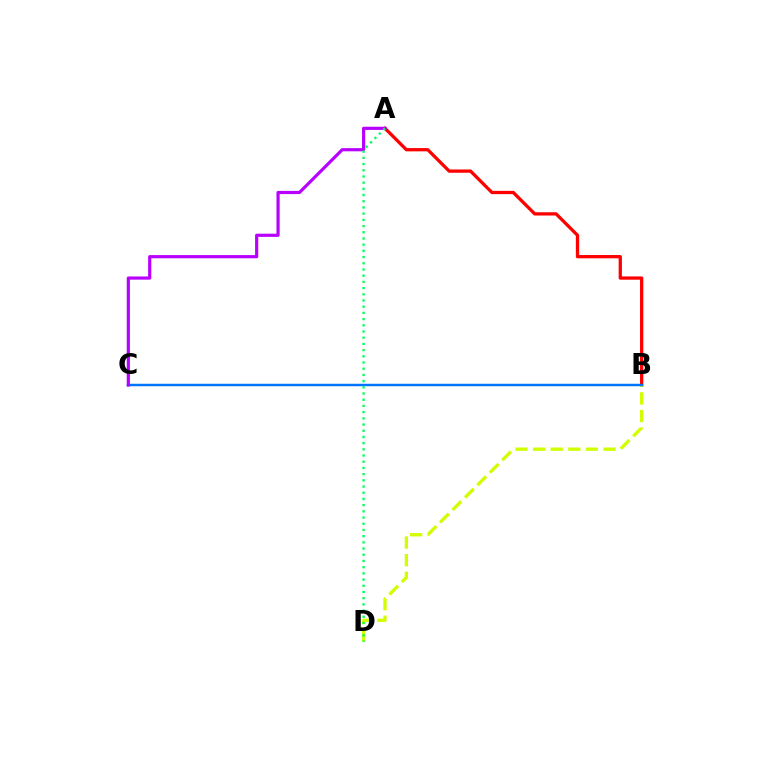{('A', 'B'): [{'color': '#ff0000', 'line_style': 'solid', 'thickness': 2.36}], ('B', 'D'): [{'color': '#d1ff00', 'line_style': 'dashed', 'thickness': 2.39}], ('B', 'C'): [{'color': '#0074ff', 'line_style': 'solid', 'thickness': 1.77}], ('A', 'C'): [{'color': '#b900ff', 'line_style': 'solid', 'thickness': 2.29}], ('A', 'D'): [{'color': '#00ff5c', 'line_style': 'dotted', 'thickness': 1.69}]}